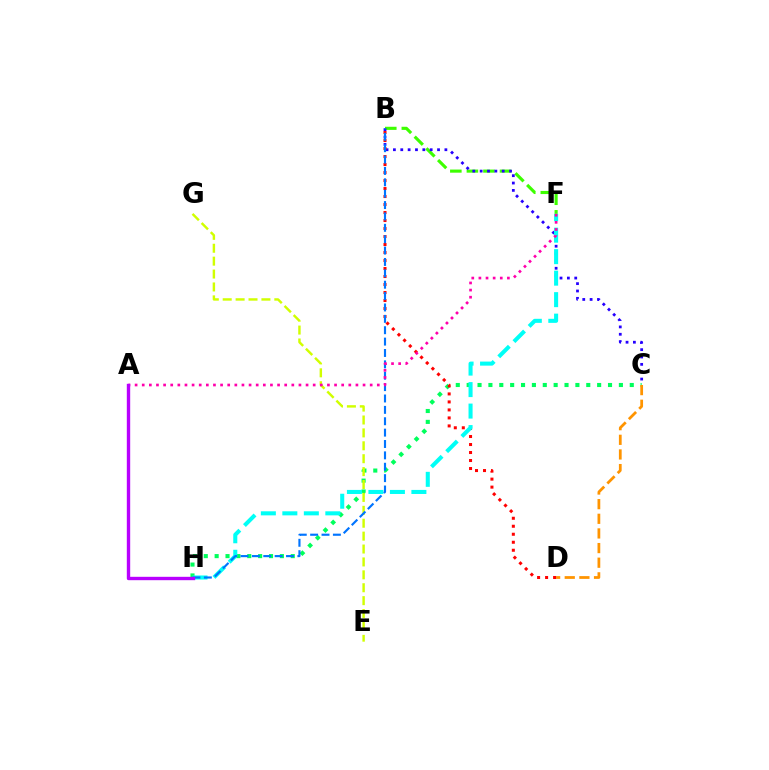{('C', 'H'): [{'color': '#00ff5c', 'line_style': 'dotted', 'thickness': 2.95}], ('C', 'D'): [{'color': '#ff9400', 'line_style': 'dashed', 'thickness': 1.99}], ('B', 'F'): [{'color': '#3dff00', 'line_style': 'dashed', 'thickness': 2.25}], ('E', 'G'): [{'color': '#d1ff00', 'line_style': 'dashed', 'thickness': 1.75}], ('B', 'C'): [{'color': '#2500ff', 'line_style': 'dotted', 'thickness': 2.0}], ('B', 'D'): [{'color': '#ff0000', 'line_style': 'dotted', 'thickness': 2.17}], ('F', 'H'): [{'color': '#00fff6', 'line_style': 'dashed', 'thickness': 2.92}], ('B', 'H'): [{'color': '#0074ff', 'line_style': 'dashed', 'thickness': 1.55}], ('A', 'F'): [{'color': '#ff00ac', 'line_style': 'dotted', 'thickness': 1.94}], ('A', 'H'): [{'color': '#b900ff', 'line_style': 'solid', 'thickness': 2.43}]}